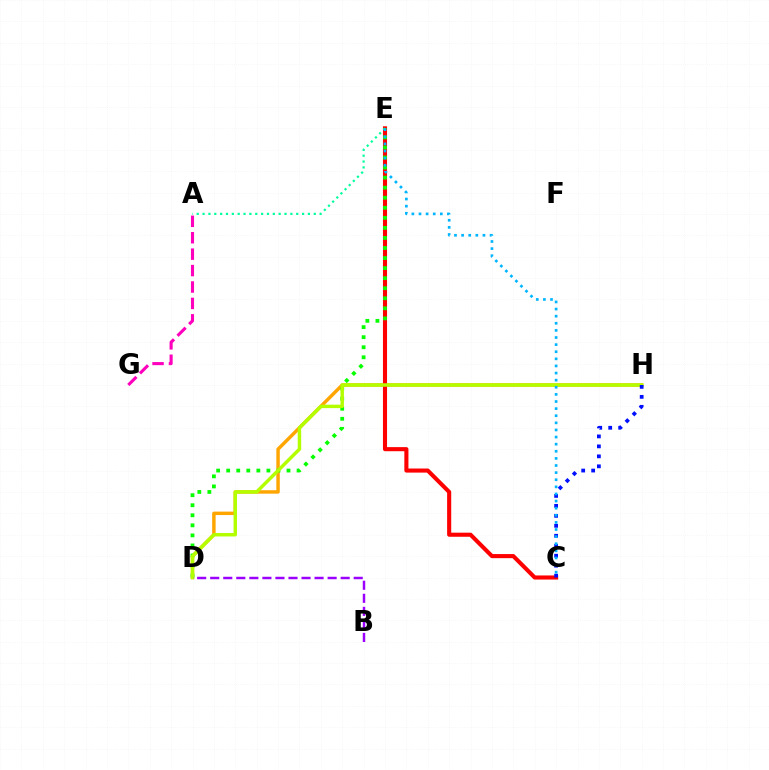{('D', 'H'): [{'color': '#ffa500', 'line_style': 'solid', 'thickness': 2.48}, {'color': '#b3ff00', 'line_style': 'solid', 'thickness': 2.48}], ('C', 'E'): [{'color': '#ff0000', 'line_style': 'solid', 'thickness': 2.95}, {'color': '#00b5ff', 'line_style': 'dotted', 'thickness': 1.93}], ('A', 'G'): [{'color': '#ff00bd', 'line_style': 'dashed', 'thickness': 2.23}], ('D', 'E'): [{'color': '#08ff00', 'line_style': 'dotted', 'thickness': 2.73}], ('A', 'E'): [{'color': '#00ff9d', 'line_style': 'dotted', 'thickness': 1.59}], ('C', 'H'): [{'color': '#0010ff', 'line_style': 'dotted', 'thickness': 2.71}], ('B', 'D'): [{'color': '#9b00ff', 'line_style': 'dashed', 'thickness': 1.77}]}